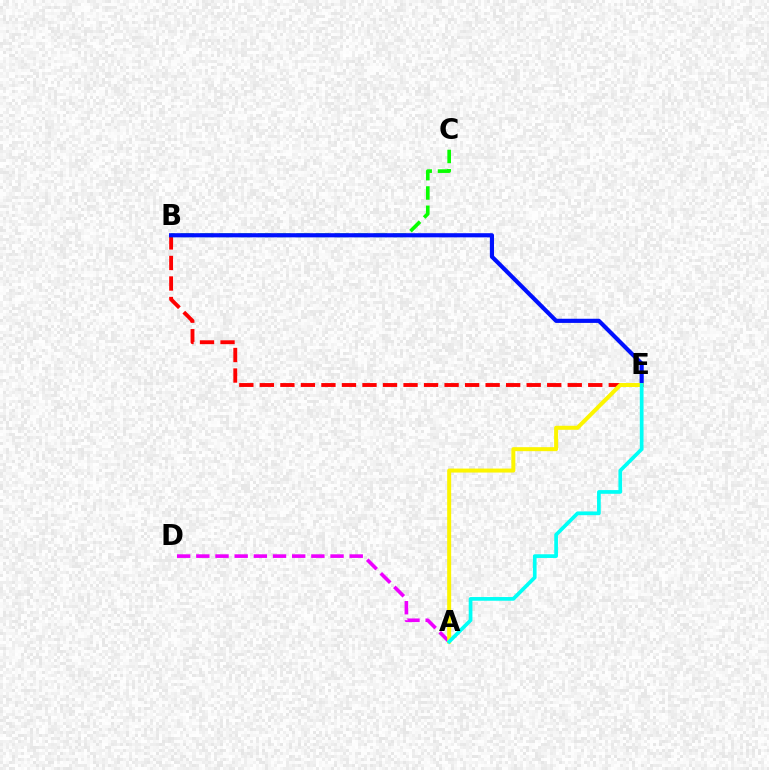{('B', 'E'): [{'color': '#ff0000', 'line_style': 'dashed', 'thickness': 2.79}, {'color': '#0010ff', 'line_style': 'solid', 'thickness': 2.99}], ('B', 'C'): [{'color': '#08ff00', 'line_style': 'dashed', 'thickness': 2.62}], ('A', 'D'): [{'color': '#ee00ff', 'line_style': 'dashed', 'thickness': 2.6}], ('A', 'E'): [{'color': '#fcf500', 'line_style': 'solid', 'thickness': 2.88}, {'color': '#00fff6', 'line_style': 'solid', 'thickness': 2.67}]}